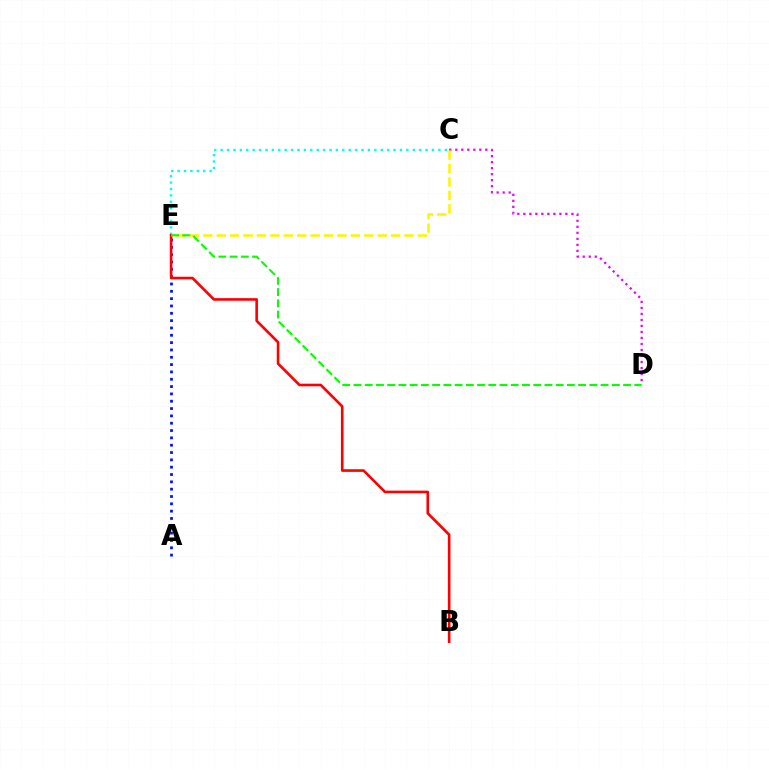{('C', 'D'): [{'color': '#ee00ff', 'line_style': 'dotted', 'thickness': 1.63}], ('C', 'E'): [{'color': '#00fff6', 'line_style': 'dotted', 'thickness': 1.74}, {'color': '#fcf500', 'line_style': 'dashed', 'thickness': 1.82}], ('A', 'E'): [{'color': '#0010ff', 'line_style': 'dotted', 'thickness': 1.99}], ('B', 'E'): [{'color': '#ff0000', 'line_style': 'solid', 'thickness': 1.89}], ('D', 'E'): [{'color': '#08ff00', 'line_style': 'dashed', 'thickness': 1.53}]}